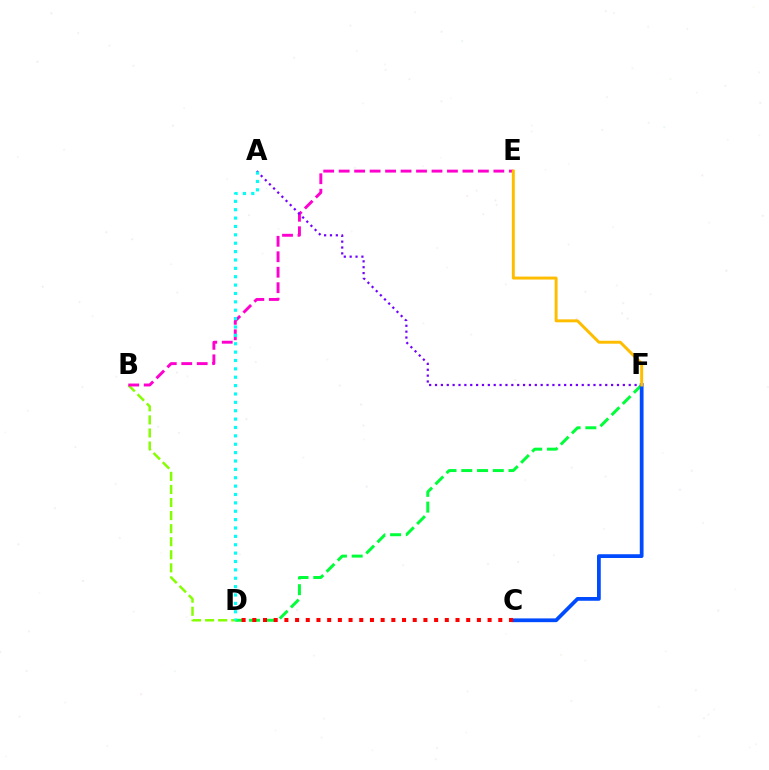{('B', 'D'): [{'color': '#84ff00', 'line_style': 'dashed', 'thickness': 1.78}], ('B', 'E'): [{'color': '#ff00cf', 'line_style': 'dashed', 'thickness': 2.1}], ('D', 'F'): [{'color': '#00ff39', 'line_style': 'dashed', 'thickness': 2.14}], ('A', 'F'): [{'color': '#7200ff', 'line_style': 'dotted', 'thickness': 1.59}], ('C', 'F'): [{'color': '#004bff', 'line_style': 'solid', 'thickness': 2.71}], ('C', 'D'): [{'color': '#ff0000', 'line_style': 'dotted', 'thickness': 2.91}], ('E', 'F'): [{'color': '#ffbd00', 'line_style': 'solid', 'thickness': 2.13}], ('A', 'D'): [{'color': '#00fff6', 'line_style': 'dotted', 'thickness': 2.28}]}